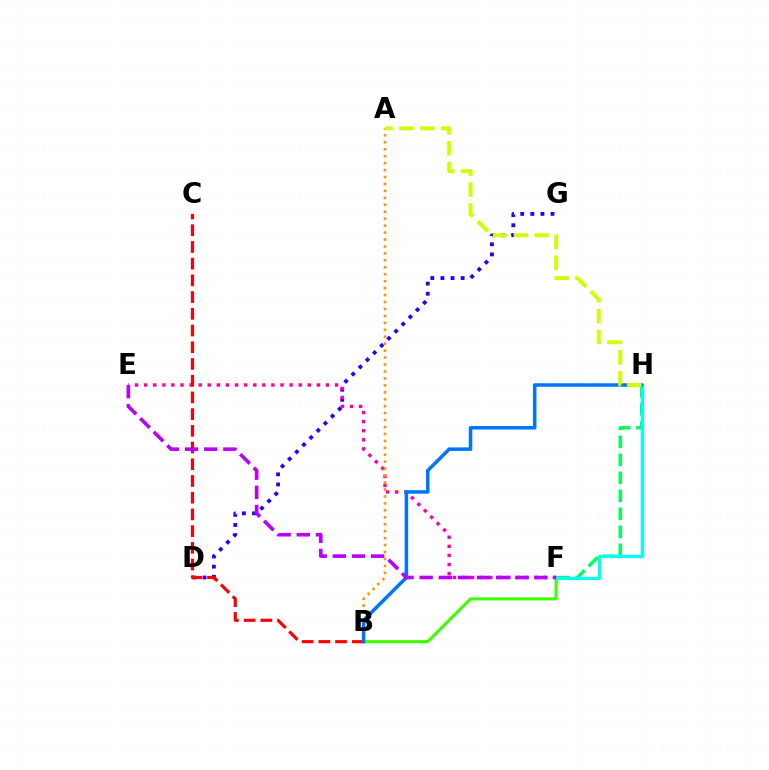{('D', 'G'): [{'color': '#2500ff', 'line_style': 'dotted', 'thickness': 2.75}], ('B', 'F'): [{'color': '#3dff00', 'line_style': 'solid', 'thickness': 2.21}], ('F', 'H'): [{'color': '#00ff5c', 'line_style': 'dashed', 'thickness': 2.44}, {'color': '#00fff6', 'line_style': 'solid', 'thickness': 2.32}], ('E', 'F'): [{'color': '#ff00ac', 'line_style': 'dotted', 'thickness': 2.47}, {'color': '#b900ff', 'line_style': 'dashed', 'thickness': 2.6}], ('A', 'B'): [{'color': '#ff9400', 'line_style': 'dotted', 'thickness': 1.89}], ('B', 'C'): [{'color': '#ff0000', 'line_style': 'dashed', 'thickness': 2.27}], ('B', 'H'): [{'color': '#0074ff', 'line_style': 'solid', 'thickness': 2.52}], ('A', 'H'): [{'color': '#d1ff00', 'line_style': 'dashed', 'thickness': 2.84}]}